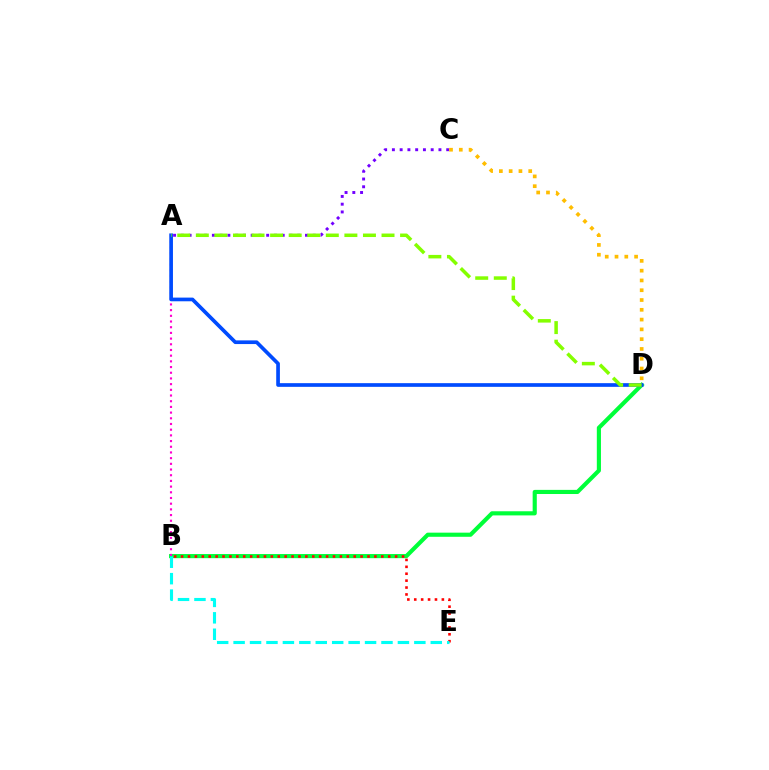{('B', 'D'): [{'color': '#00ff39', 'line_style': 'solid', 'thickness': 2.98}], ('A', 'B'): [{'color': '#ff00cf', 'line_style': 'dotted', 'thickness': 1.55}], ('A', 'D'): [{'color': '#004bff', 'line_style': 'solid', 'thickness': 2.65}, {'color': '#84ff00', 'line_style': 'dashed', 'thickness': 2.52}], ('A', 'C'): [{'color': '#7200ff', 'line_style': 'dotted', 'thickness': 2.11}], ('B', 'E'): [{'color': '#ff0000', 'line_style': 'dotted', 'thickness': 1.88}, {'color': '#00fff6', 'line_style': 'dashed', 'thickness': 2.23}], ('C', 'D'): [{'color': '#ffbd00', 'line_style': 'dotted', 'thickness': 2.66}]}